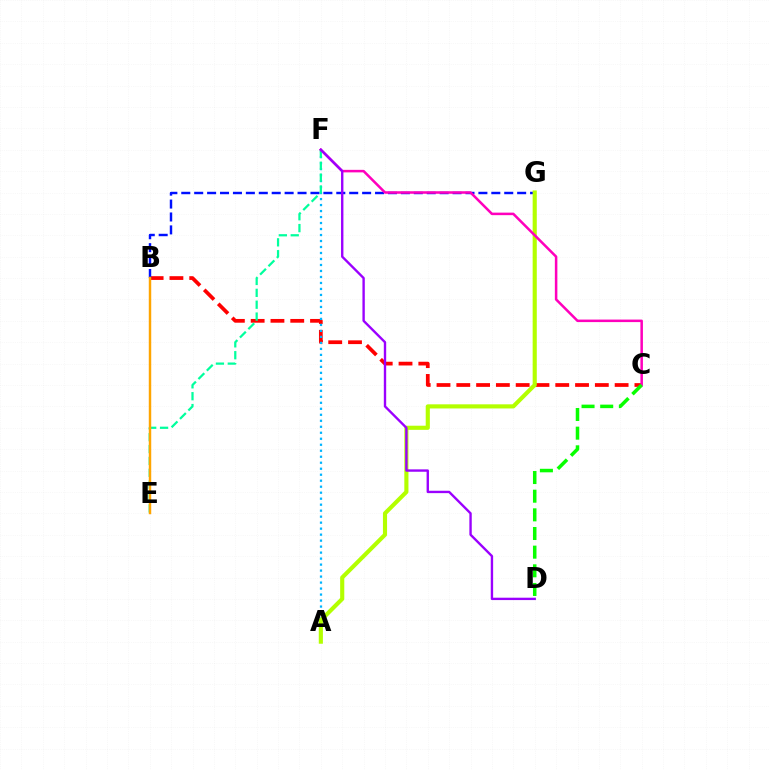{('B', 'C'): [{'color': '#ff0000', 'line_style': 'dashed', 'thickness': 2.69}], ('A', 'F'): [{'color': '#00b5ff', 'line_style': 'dotted', 'thickness': 1.63}], ('B', 'G'): [{'color': '#0010ff', 'line_style': 'dashed', 'thickness': 1.75}], ('E', 'F'): [{'color': '#00ff9d', 'line_style': 'dashed', 'thickness': 1.61}], ('A', 'G'): [{'color': '#b3ff00', 'line_style': 'solid', 'thickness': 2.97}], ('C', 'F'): [{'color': '#ff00bd', 'line_style': 'solid', 'thickness': 1.82}], ('D', 'F'): [{'color': '#9b00ff', 'line_style': 'solid', 'thickness': 1.71}], ('C', 'D'): [{'color': '#08ff00', 'line_style': 'dashed', 'thickness': 2.53}], ('B', 'E'): [{'color': '#ffa500', 'line_style': 'solid', 'thickness': 1.77}]}